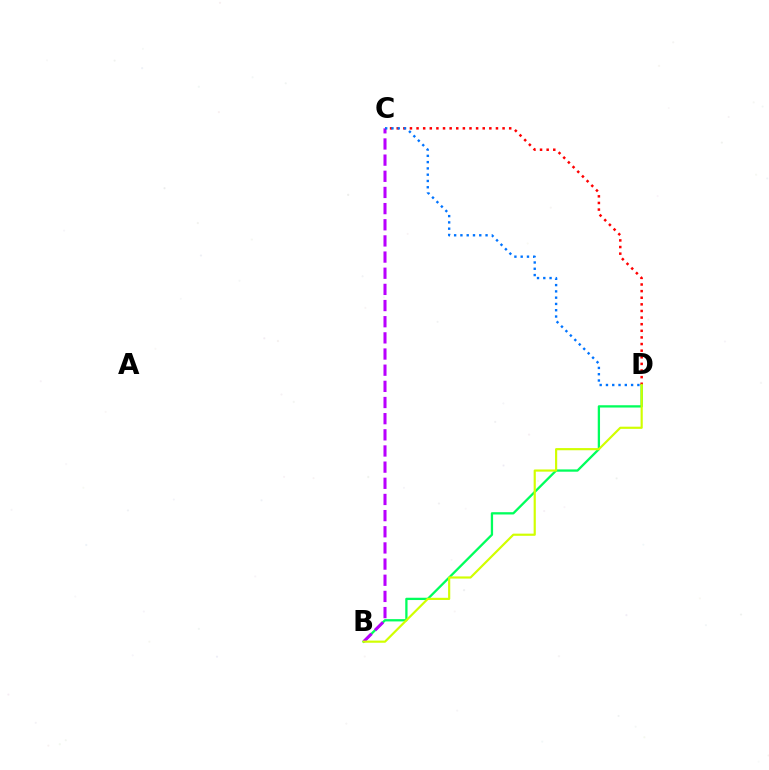{('B', 'D'): [{'color': '#00ff5c', 'line_style': 'solid', 'thickness': 1.65}, {'color': '#d1ff00', 'line_style': 'solid', 'thickness': 1.56}], ('B', 'C'): [{'color': '#b900ff', 'line_style': 'dashed', 'thickness': 2.2}], ('C', 'D'): [{'color': '#ff0000', 'line_style': 'dotted', 'thickness': 1.8}, {'color': '#0074ff', 'line_style': 'dotted', 'thickness': 1.71}]}